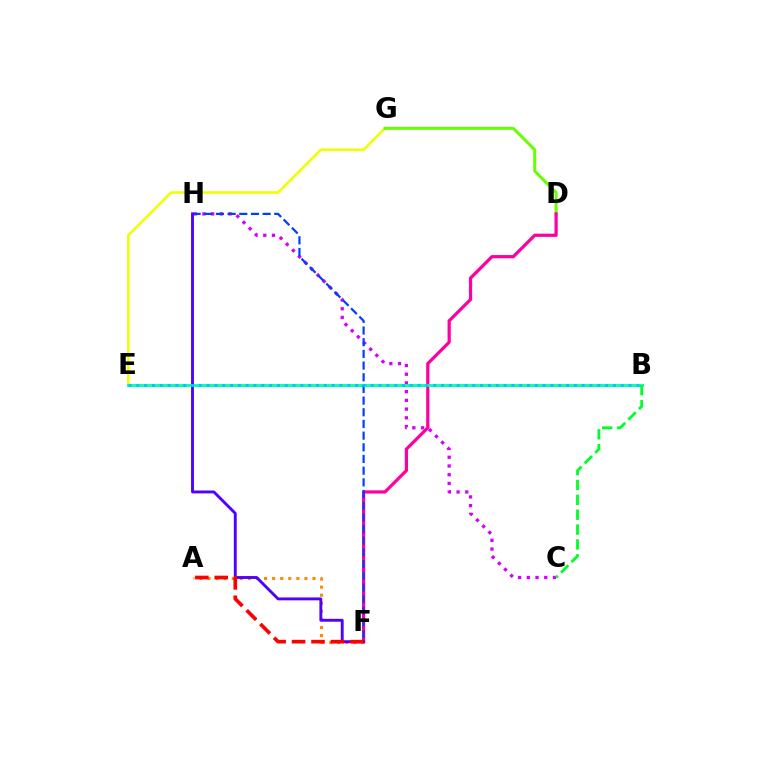{('E', 'G'): [{'color': '#eeff00', 'line_style': 'solid', 'thickness': 1.85}], ('D', 'G'): [{'color': '#66ff00', 'line_style': 'solid', 'thickness': 2.15}], ('C', 'H'): [{'color': '#d600ff', 'line_style': 'dotted', 'thickness': 2.37}], ('D', 'F'): [{'color': '#ff00a0', 'line_style': 'solid', 'thickness': 2.32}], ('A', 'F'): [{'color': '#ff8800', 'line_style': 'dotted', 'thickness': 2.19}, {'color': '#ff0000', 'line_style': 'dashed', 'thickness': 2.64}], ('B', 'E'): [{'color': '#00ffaf', 'line_style': 'solid', 'thickness': 2.06}, {'color': '#00c7ff', 'line_style': 'dotted', 'thickness': 2.12}], ('B', 'C'): [{'color': '#00ff27', 'line_style': 'dashed', 'thickness': 2.02}], ('F', 'H'): [{'color': '#003fff', 'line_style': 'dashed', 'thickness': 1.59}, {'color': '#4f00ff', 'line_style': 'solid', 'thickness': 2.07}]}